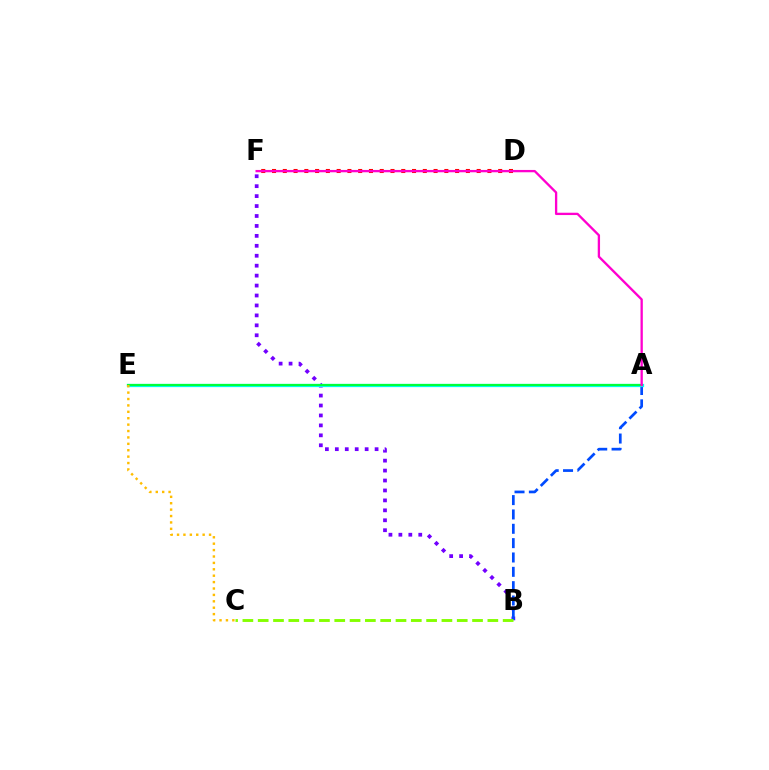{('B', 'F'): [{'color': '#7200ff', 'line_style': 'dotted', 'thickness': 2.7}], ('A', 'B'): [{'color': '#004bff', 'line_style': 'dashed', 'thickness': 1.95}], ('D', 'F'): [{'color': '#ff0000', 'line_style': 'dotted', 'thickness': 2.93}], ('B', 'C'): [{'color': '#84ff00', 'line_style': 'dashed', 'thickness': 2.08}], ('A', 'E'): [{'color': '#00fff6', 'line_style': 'solid', 'thickness': 2.35}, {'color': '#00ff39', 'line_style': 'solid', 'thickness': 1.53}], ('C', 'E'): [{'color': '#ffbd00', 'line_style': 'dotted', 'thickness': 1.74}], ('A', 'F'): [{'color': '#ff00cf', 'line_style': 'solid', 'thickness': 1.67}]}